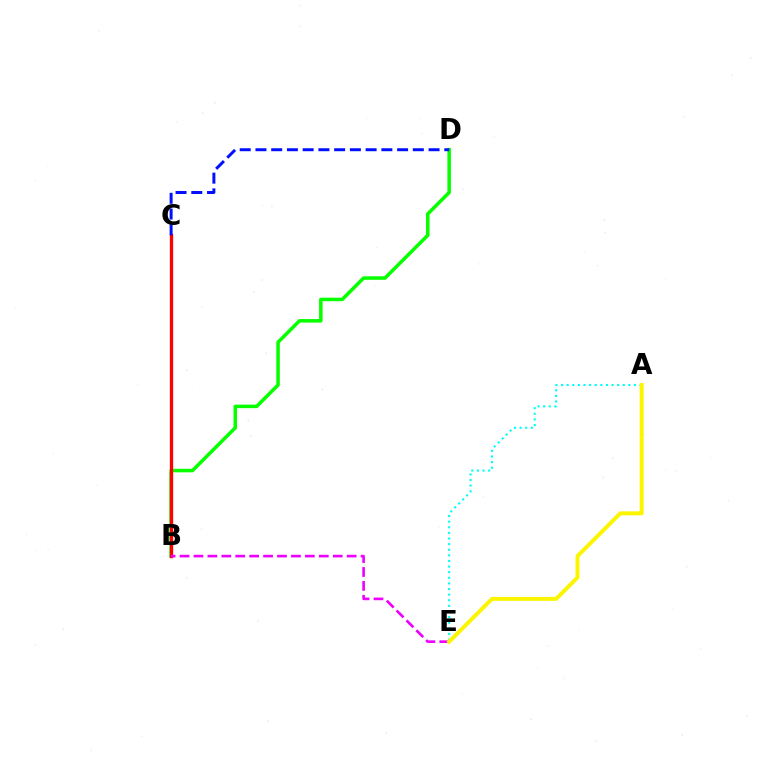{('B', 'D'): [{'color': '#08ff00', 'line_style': 'solid', 'thickness': 2.54}], ('B', 'C'): [{'color': '#ff0000', 'line_style': 'solid', 'thickness': 2.4}], ('C', 'D'): [{'color': '#0010ff', 'line_style': 'dashed', 'thickness': 2.14}], ('B', 'E'): [{'color': '#ee00ff', 'line_style': 'dashed', 'thickness': 1.89}], ('A', 'E'): [{'color': '#00fff6', 'line_style': 'dotted', 'thickness': 1.52}, {'color': '#fcf500', 'line_style': 'solid', 'thickness': 2.85}]}